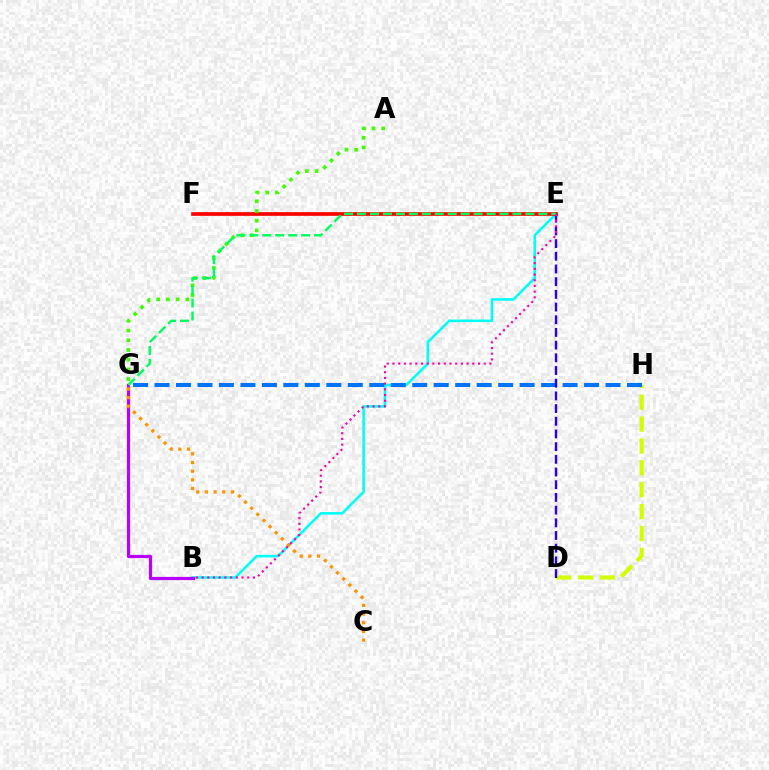{('B', 'E'): [{'color': '#00fff6', 'line_style': 'solid', 'thickness': 1.85}, {'color': '#ff00ac', 'line_style': 'dotted', 'thickness': 1.55}], ('E', 'F'): [{'color': '#ff0000', 'line_style': 'solid', 'thickness': 2.65}], ('D', 'H'): [{'color': '#d1ff00', 'line_style': 'dashed', 'thickness': 2.97}], ('A', 'G'): [{'color': '#3dff00', 'line_style': 'dotted', 'thickness': 2.63}], ('G', 'H'): [{'color': '#0074ff', 'line_style': 'dashed', 'thickness': 2.92}], ('D', 'E'): [{'color': '#2500ff', 'line_style': 'dashed', 'thickness': 1.72}], ('B', 'G'): [{'color': '#b900ff', 'line_style': 'solid', 'thickness': 2.31}], ('C', 'G'): [{'color': '#ff9400', 'line_style': 'dotted', 'thickness': 2.35}], ('E', 'G'): [{'color': '#00ff5c', 'line_style': 'dashed', 'thickness': 1.76}]}